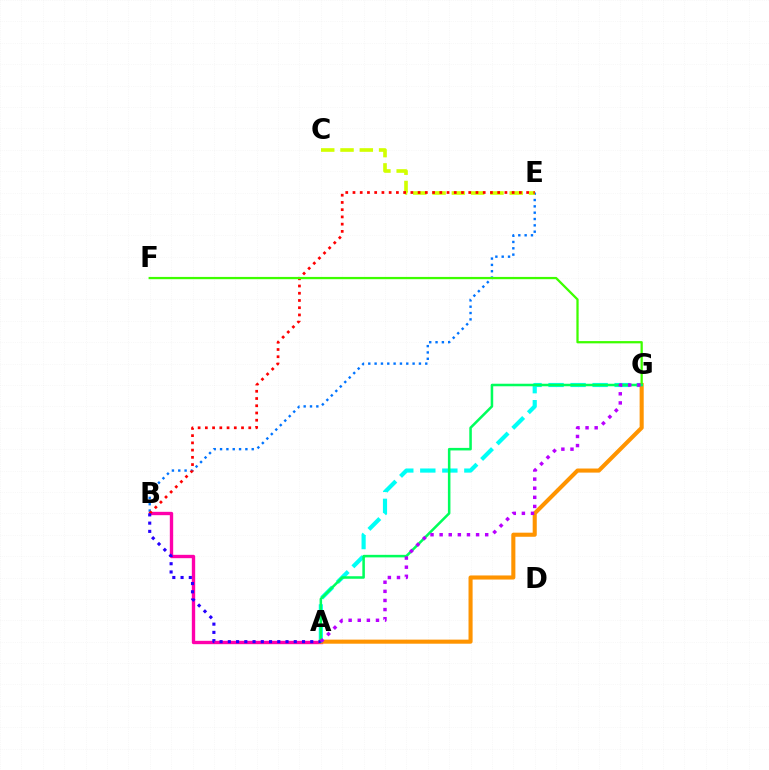{('A', 'B'): [{'color': '#ff00ac', 'line_style': 'solid', 'thickness': 2.42}, {'color': '#2500ff', 'line_style': 'dotted', 'thickness': 2.24}], ('B', 'E'): [{'color': '#0074ff', 'line_style': 'dotted', 'thickness': 1.72}, {'color': '#ff0000', 'line_style': 'dotted', 'thickness': 1.97}], ('A', 'G'): [{'color': '#00fff6', 'line_style': 'dashed', 'thickness': 2.99}, {'color': '#ff9400', 'line_style': 'solid', 'thickness': 2.94}, {'color': '#00ff5c', 'line_style': 'solid', 'thickness': 1.82}, {'color': '#b900ff', 'line_style': 'dotted', 'thickness': 2.48}], ('C', 'E'): [{'color': '#d1ff00', 'line_style': 'dashed', 'thickness': 2.62}], ('F', 'G'): [{'color': '#3dff00', 'line_style': 'solid', 'thickness': 1.63}]}